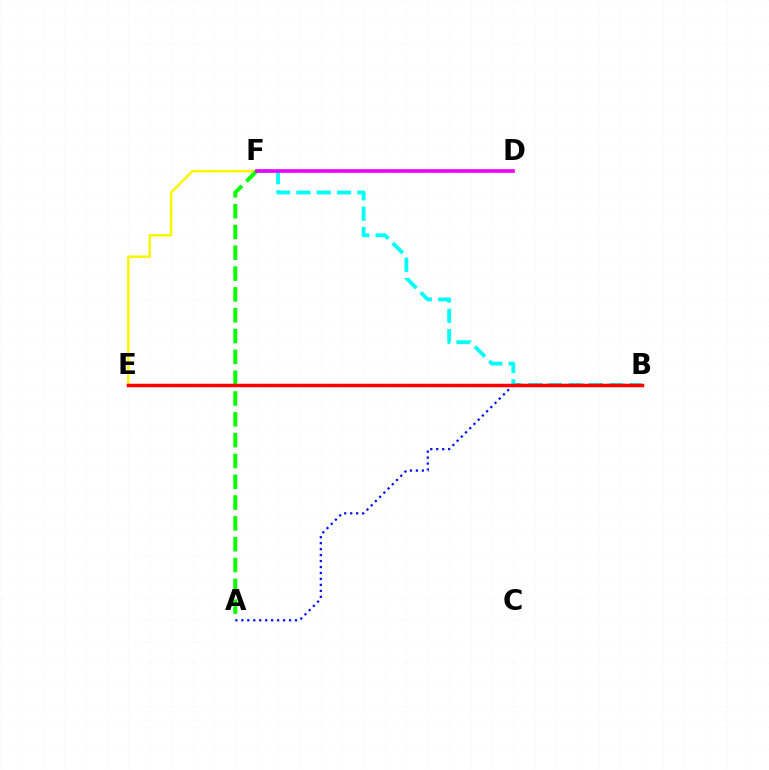{('B', 'F'): [{'color': '#00fff6', 'line_style': 'dashed', 'thickness': 2.76}], ('E', 'F'): [{'color': '#fcf500', 'line_style': 'solid', 'thickness': 1.81}], ('A', 'F'): [{'color': '#08ff00', 'line_style': 'dashed', 'thickness': 2.83}], ('A', 'B'): [{'color': '#0010ff', 'line_style': 'dotted', 'thickness': 1.62}], ('B', 'E'): [{'color': '#ff0000', 'line_style': 'solid', 'thickness': 2.51}], ('D', 'F'): [{'color': '#ee00ff', 'line_style': 'solid', 'thickness': 2.62}]}